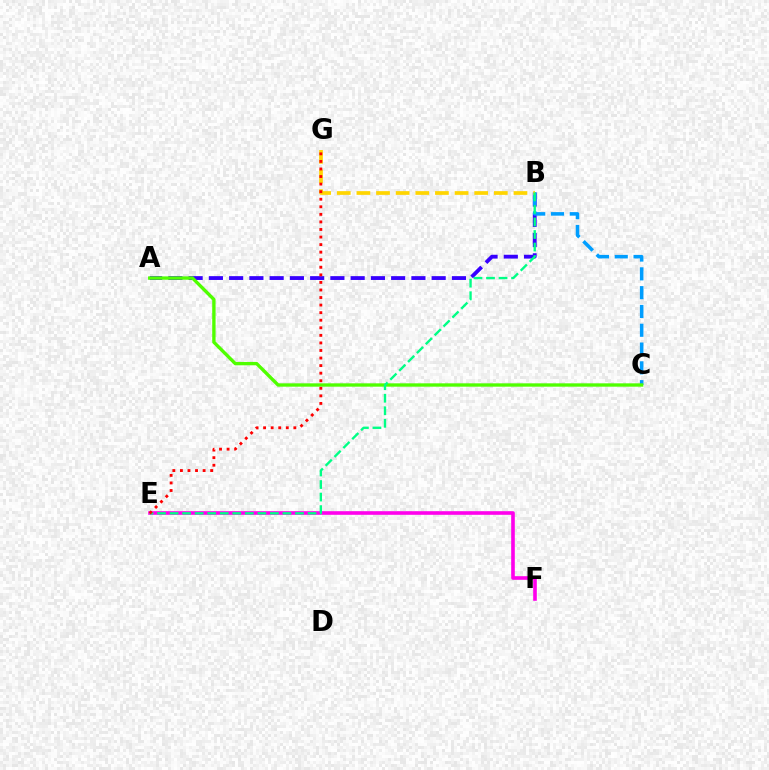{('A', 'B'): [{'color': '#3700ff', 'line_style': 'dashed', 'thickness': 2.75}], ('B', 'C'): [{'color': '#009eff', 'line_style': 'dashed', 'thickness': 2.55}], ('B', 'G'): [{'color': '#ffd500', 'line_style': 'dashed', 'thickness': 2.67}], ('A', 'C'): [{'color': '#4fff00', 'line_style': 'solid', 'thickness': 2.41}], ('E', 'F'): [{'color': '#ff00ed', 'line_style': 'solid', 'thickness': 2.6}], ('B', 'E'): [{'color': '#00ff86', 'line_style': 'dashed', 'thickness': 1.7}], ('E', 'G'): [{'color': '#ff0000', 'line_style': 'dotted', 'thickness': 2.05}]}